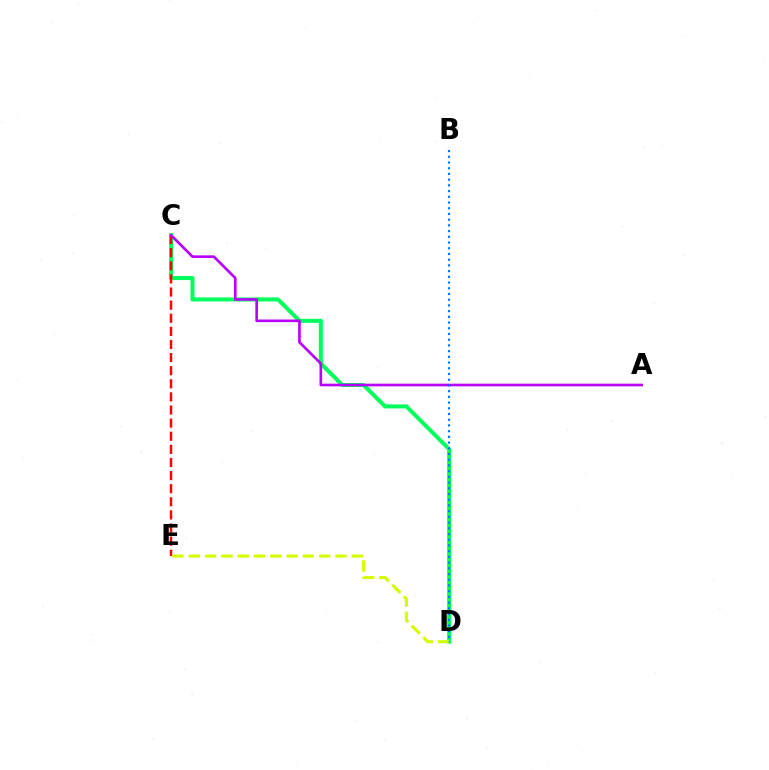{('C', 'D'): [{'color': '#00ff5c', 'line_style': 'solid', 'thickness': 2.91}], ('C', 'E'): [{'color': '#ff0000', 'line_style': 'dashed', 'thickness': 1.78}], ('A', 'C'): [{'color': '#b900ff', 'line_style': 'solid', 'thickness': 1.91}], ('D', 'E'): [{'color': '#d1ff00', 'line_style': 'dashed', 'thickness': 2.21}], ('B', 'D'): [{'color': '#0074ff', 'line_style': 'dotted', 'thickness': 1.55}]}